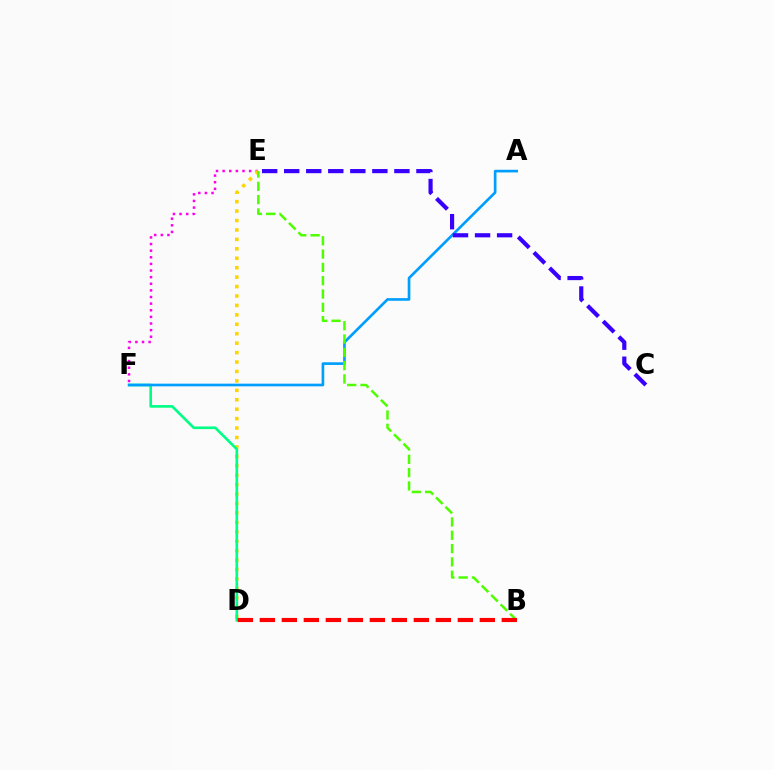{('E', 'F'): [{'color': '#ff00ed', 'line_style': 'dotted', 'thickness': 1.8}], ('D', 'E'): [{'color': '#ffd500', 'line_style': 'dotted', 'thickness': 2.56}], ('D', 'F'): [{'color': '#00ff86', 'line_style': 'solid', 'thickness': 1.91}], ('A', 'F'): [{'color': '#009eff', 'line_style': 'solid', 'thickness': 1.92}], ('B', 'E'): [{'color': '#4fff00', 'line_style': 'dashed', 'thickness': 1.81}], ('C', 'E'): [{'color': '#3700ff', 'line_style': 'dashed', 'thickness': 2.99}], ('B', 'D'): [{'color': '#ff0000', 'line_style': 'dashed', 'thickness': 2.99}]}